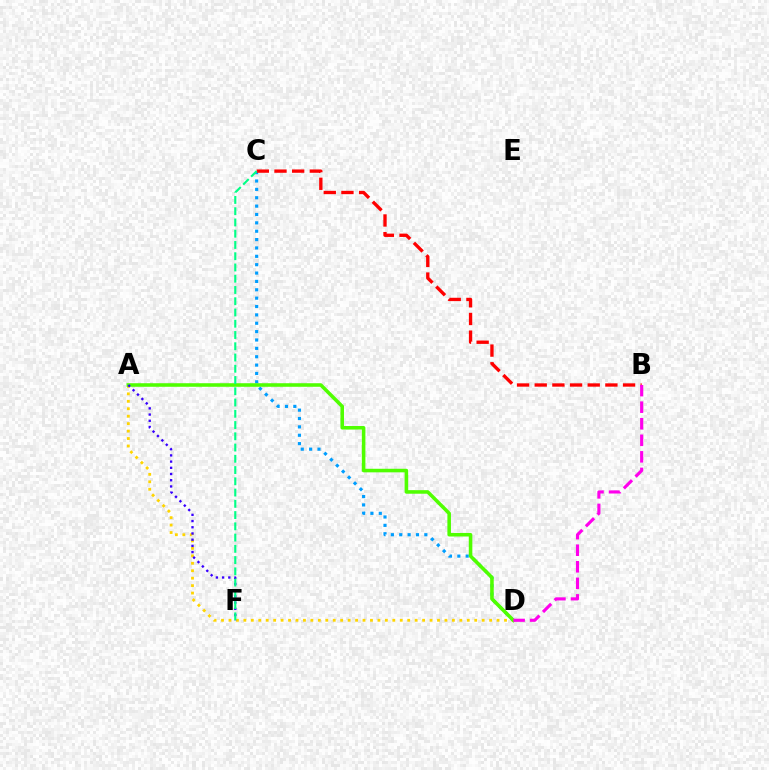{('A', 'D'): [{'color': '#ffd500', 'line_style': 'dotted', 'thickness': 2.02}, {'color': '#4fff00', 'line_style': 'solid', 'thickness': 2.56}], ('C', 'D'): [{'color': '#009eff', 'line_style': 'dotted', 'thickness': 2.27}], ('B', 'C'): [{'color': '#ff0000', 'line_style': 'dashed', 'thickness': 2.4}], ('B', 'D'): [{'color': '#ff00ed', 'line_style': 'dashed', 'thickness': 2.25}], ('A', 'F'): [{'color': '#3700ff', 'line_style': 'dotted', 'thickness': 1.69}], ('C', 'F'): [{'color': '#00ff86', 'line_style': 'dashed', 'thickness': 1.53}]}